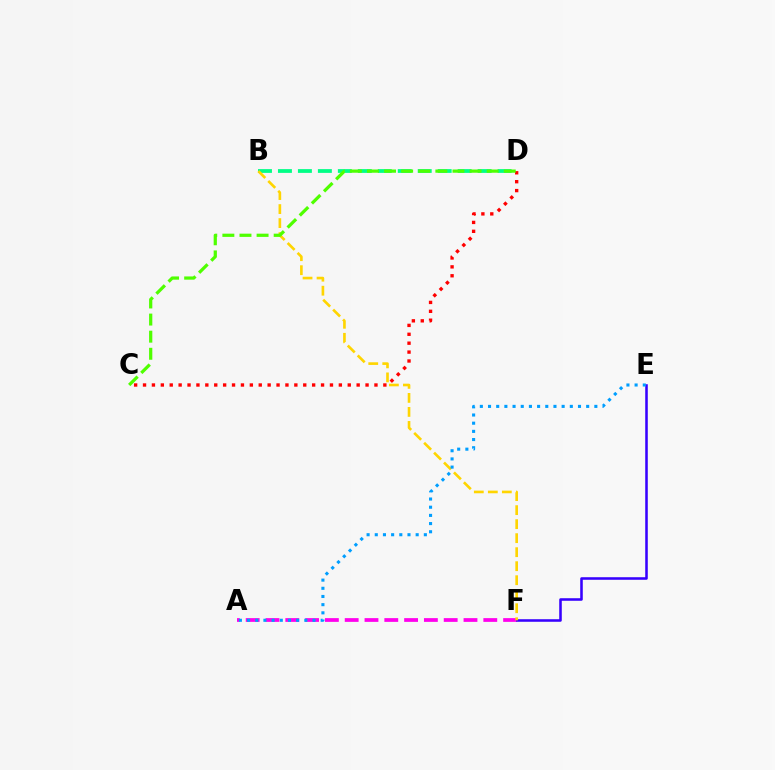{('A', 'F'): [{'color': '#ff00ed', 'line_style': 'dashed', 'thickness': 2.69}], ('E', 'F'): [{'color': '#3700ff', 'line_style': 'solid', 'thickness': 1.84}], ('B', 'D'): [{'color': '#00ff86', 'line_style': 'dashed', 'thickness': 2.71}], ('B', 'F'): [{'color': '#ffd500', 'line_style': 'dashed', 'thickness': 1.9}], ('C', 'D'): [{'color': '#ff0000', 'line_style': 'dotted', 'thickness': 2.42}, {'color': '#4fff00', 'line_style': 'dashed', 'thickness': 2.32}], ('A', 'E'): [{'color': '#009eff', 'line_style': 'dotted', 'thickness': 2.22}]}